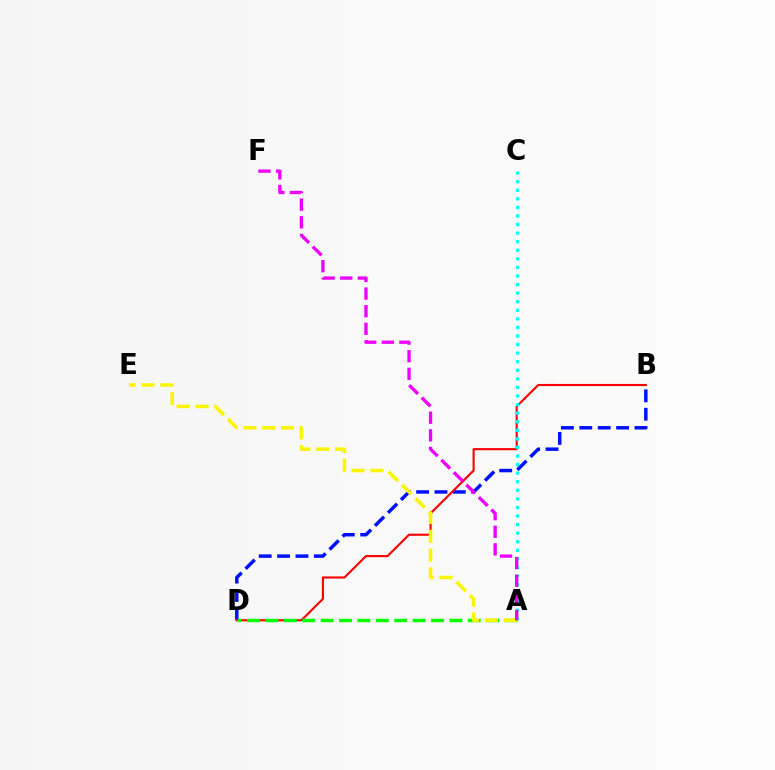{('B', 'D'): [{'color': '#0010ff', 'line_style': 'dashed', 'thickness': 2.5}, {'color': '#ff0000', 'line_style': 'solid', 'thickness': 1.52}], ('A', 'C'): [{'color': '#00fff6', 'line_style': 'dotted', 'thickness': 2.33}], ('A', 'D'): [{'color': '#08ff00', 'line_style': 'dashed', 'thickness': 2.5}], ('A', 'E'): [{'color': '#fcf500', 'line_style': 'dashed', 'thickness': 2.56}], ('A', 'F'): [{'color': '#ee00ff', 'line_style': 'dashed', 'thickness': 2.39}]}